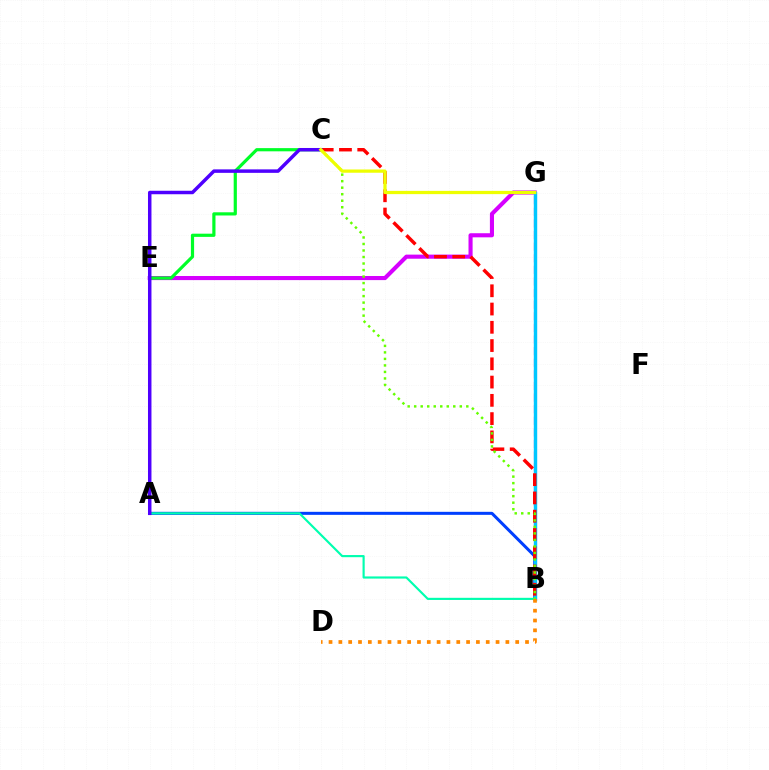{('B', 'G'): [{'color': '#ff00a0', 'line_style': 'dashed', 'thickness': 1.58}, {'color': '#00c7ff', 'line_style': 'solid', 'thickness': 2.46}], ('A', 'B'): [{'color': '#003fff', 'line_style': 'solid', 'thickness': 2.18}, {'color': '#00ffaf', 'line_style': 'solid', 'thickness': 1.55}], ('E', 'G'): [{'color': '#d600ff', 'line_style': 'solid', 'thickness': 2.95}], ('C', 'E'): [{'color': '#00ff27', 'line_style': 'solid', 'thickness': 2.3}], ('B', 'D'): [{'color': '#ff8800', 'line_style': 'dotted', 'thickness': 2.67}], ('B', 'C'): [{'color': '#ff0000', 'line_style': 'dashed', 'thickness': 2.48}, {'color': '#66ff00', 'line_style': 'dotted', 'thickness': 1.77}], ('A', 'C'): [{'color': '#4f00ff', 'line_style': 'solid', 'thickness': 2.5}], ('C', 'G'): [{'color': '#eeff00', 'line_style': 'solid', 'thickness': 2.34}]}